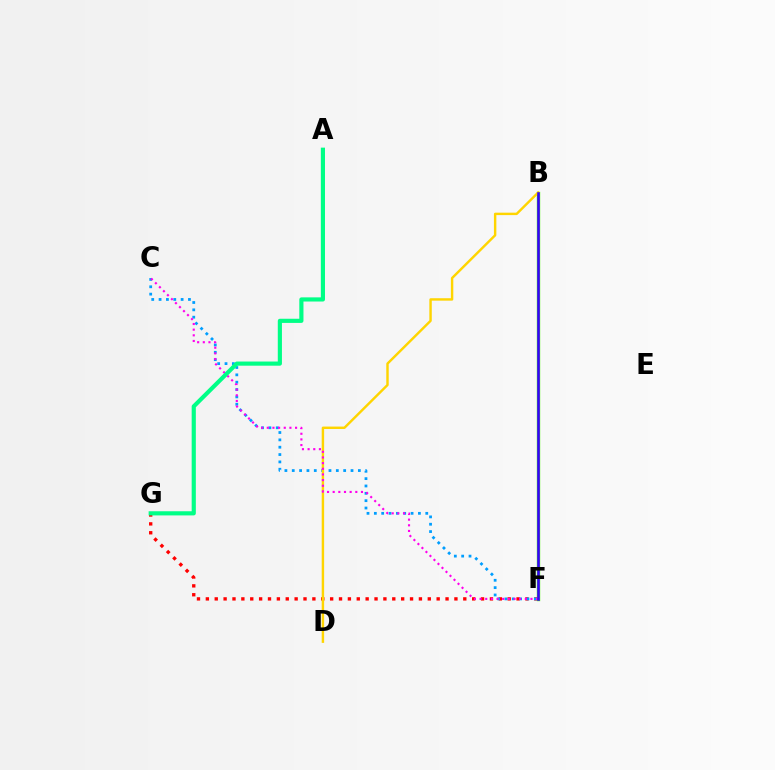{('F', 'G'): [{'color': '#ff0000', 'line_style': 'dotted', 'thickness': 2.41}], ('B', 'F'): [{'color': '#4fff00', 'line_style': 'solid', 'thickness': 2.43}, {'color': '#3700ff', 'line_style': 'solid', 'thickness': 1.86}], ('C', 'F'): [{'color': '#009eff', 'line_style': 'dotted', 'thickness': 2.0}, {'color': '#ff00ed', 'line_style': 'dotted', 'thickness': 1.54}], ('B', 'D'): [{'color': '#ffd500', 'line_style': 'solid', 'thickness': 1.75}], ('A', 'G'): [{'color': '#00ff86', 'line_style': 'solid', 'thickness': 2.99}]}